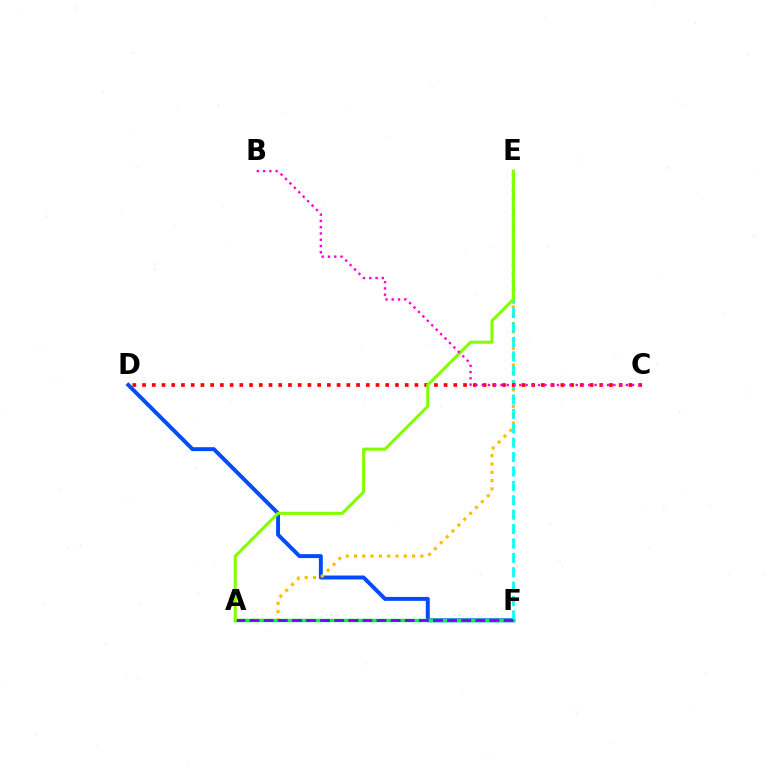{('D', 'F'): [{'color': '#004bff', 'line_style': 'solid', 'thickness': 2.84}], ('A', 'E'): [{'color': '#ffbd00', 'line_style': 'dotted', 'thickness': 2.26}, {'color': '#84ff00', 'line_style': 'solid', 'thickness': 2.22}], ('A', 'F'): [{'color': '#00ff39', 'line_style': 'solid', 'thickness': 2.48}, {'color': '#7200ff', 'line_style': 'dashed', 'thickness': 1.92}], ('E', 'F'): [{'color': '#00fff6', 'line_style': 'dashed', 'thickness': 1.96}], ('C', 'D'): [{'color': '#ff0000', 'line_style': 'dotted', 'thickness': 2.64}], ('B', 'C'): [{'color': '#ff00cf', 'line_style': 'dotted', 'thickness': 1.7}]}